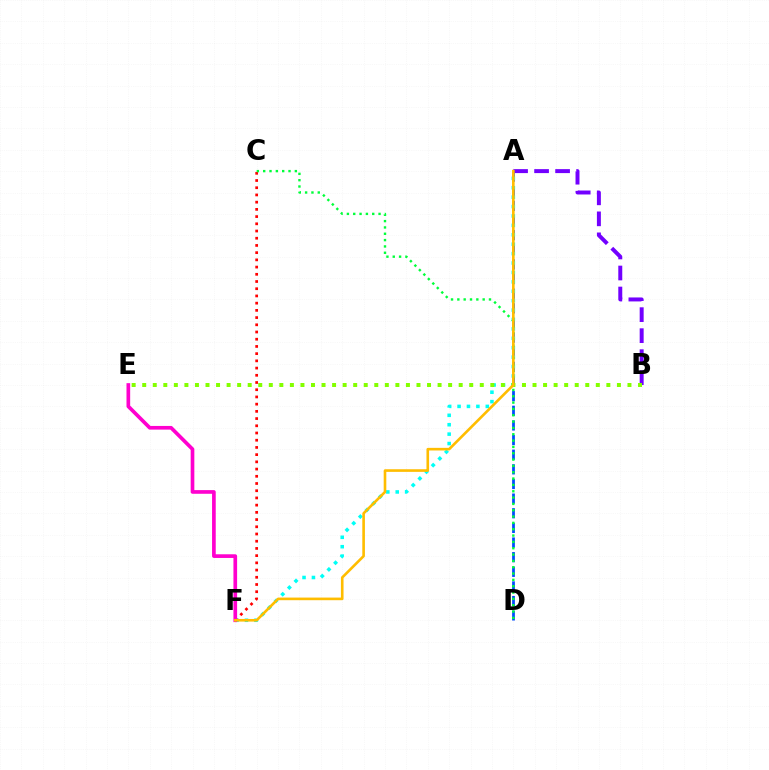{('A', 'D'): [{'color': '#004bff', 'line_style': 'dashed', 'thickness': 1.99}], ('A', 'B'): [{'color': '#7200ff', 'line_style': 'dashed', 'thickness': 2.85}], ('A', 'F'): [{'color': '#00fff6', 'line_style': 'dotted', 'thickness': 2.56}, {'color': '#ffbd00', 'line_style': 'solid', 'thickness': 1.89}], ('B', 'E'): [{'color': '#84ff00', 'line_style': 'dotted', 'thickness': 2.87}], ('C', 'F'): [{'color': '#ff0000', 'line_style': 'dotted', 'thickness': 1.96}], ('C', 'D'): [{'color': '#00ff39', 'line_style': 'dotted', 'thickness': 1.72}], ('E', 'F'): [{'color': '#ff00cf', 'line_style': 'solid', 'thickness': 2.64}]}